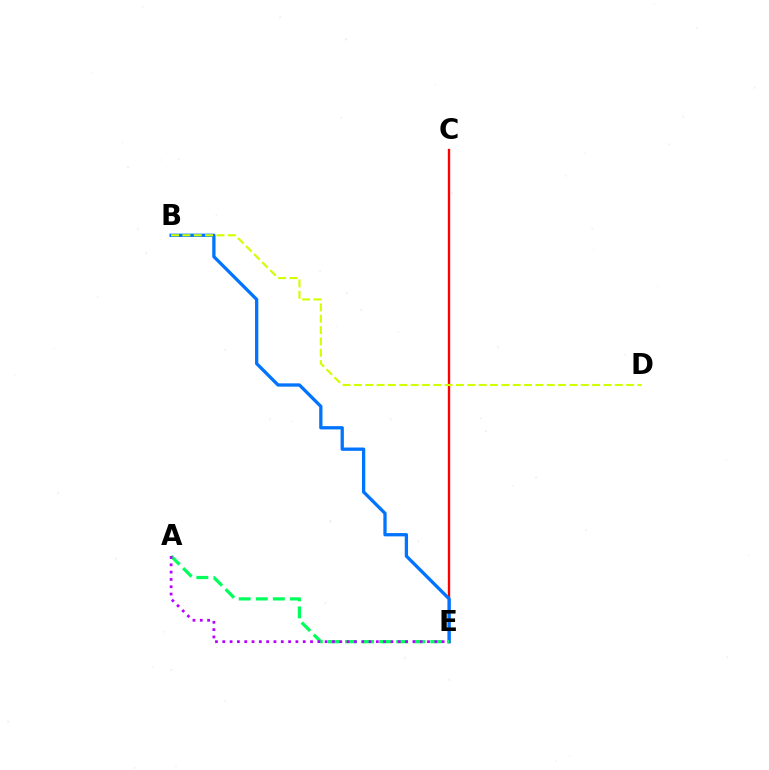{('C', 'E'): [{'color': '#ff0000', 'line_style': 'solid', 'thickness': 1.69}], ('B', 'E'): [{'color': '#0074ff', 'line_style': 'solid', 'thickness': 2.37}], ('B', 'D'): [{'color': '#d1ff00', 'line_style': 'dashed', 'thickness': 1.54}], ('A', 'E'): [{'color': '#00ff5c', 'line_style': 'dashed', 'thickness': 2.32}, {'color': '#b900ff', 'line_style': 'dotted', 'thickness': 1.99}]}